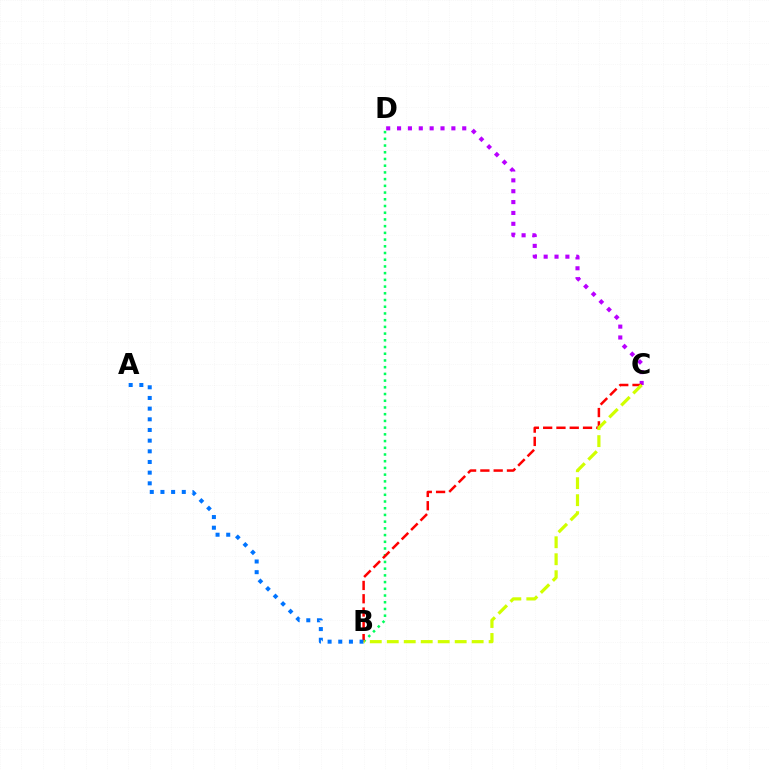{('B', 'D'): [{'color': '#00ff5c', 'line_style': 'dotted', 'thickness': 1.82}], ('C', 'D'): [{'color': '#b900ff', 'line_style': 'dotted', 'thickness': 2.95}], ('B', 'C'): [{'color': '#ff0000', 'line_style': 'dashed', 'thickness': 1.81}, {'color': '#d1ff00', 'line_style': 'dashed', 'thickness': 2.31}], ('A', 'B'): [{'color': '#0074ff', 'line_style': 'dotted', 'thickness': 2.9}]}